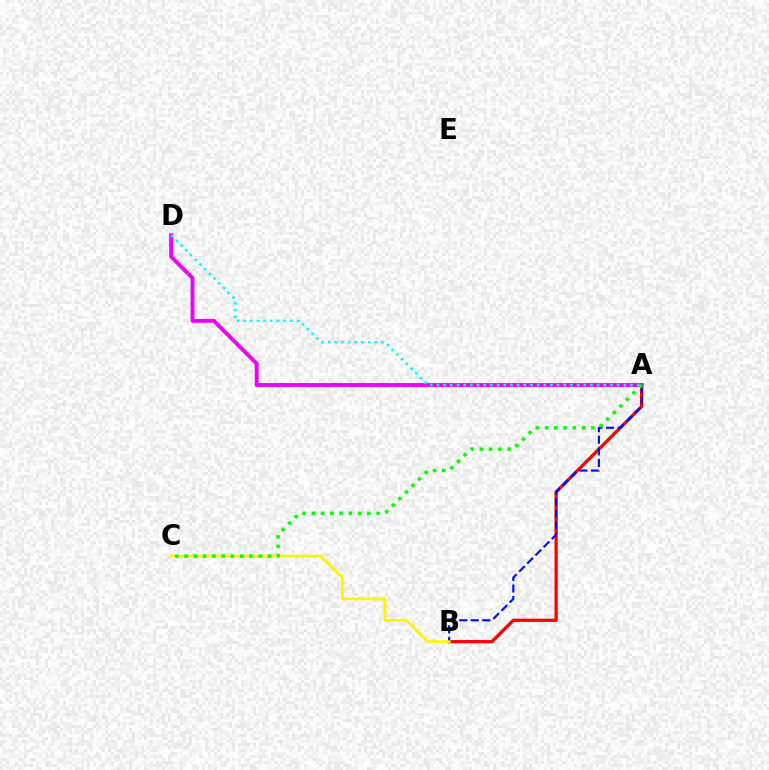{('A', 'B'): [{'color': '#ff0000', 'line_style': 'solid', 'thickness': 2.36}, {'color': '#0010ff', 'line_style': 'dashed', 'thickness': 1.57}], ('A', 'D'): [{'color': '#ee00ff', 'line_style': 'solid', 'thickness': 2.8}, {'color': '#00fff6', 'line_style': 'dotted', 'thickness': 1.81}], ('B', 'C'): [{'color': '#fcf500', 'line_style': 'solid', 'thickness': 2.0}], ('A', 'C'): [{'color': '#08ff00', 'line_style': 'dotted', 'thickness': 2.52}]}